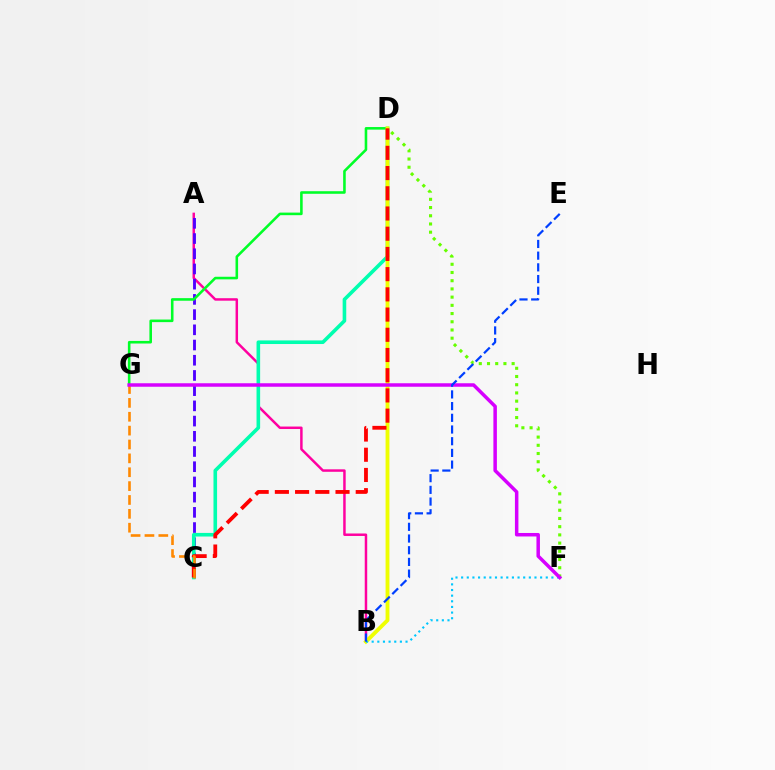{('D', 'F'): [{'color': '#66ff00', 'line_style': 'dotted', 'thickness': 2.23}], ('A', 'B'): [{'color': '#ff00a0', 'line_style': 'solid', 'thickness': 1.78}], ('A', 'C'): [{'color': '#4f00ff', 'line_style': 'dashed', 'thickness': 2.07}], ('C', 'D'): [{'color': '#00ffaf', 'line_style': 'solid', 'thickness': 2.59}, {'color': '#ff0000', 'line_style': 'dashed', 'thickness': 2.75}], ('D', 'G'): [{'color': '#00ff27', 'line_style': 'solid', 'thickness': 1.86}], ('B', 'D'): [{'color': '#eeff00', 'line_style': 'solid', 'thickness': 2.77}], ('C', 'G'): [{'color': '#ff8800', 'line_style': 'dashed', 'thickness': 1.88}], ('B', 'F'): [{'color': '#00c7ff', 'line_style': 'dotted', 'thickness': 1.53}], ('F', 'G'): [{'color': '#d600ff', 'line_style': 'solid', 'thickness': 2.51}], ('B', 'E'): [{'color': '#003fff', 'line_style': 'dashed', 'thickness': 1.59}]}